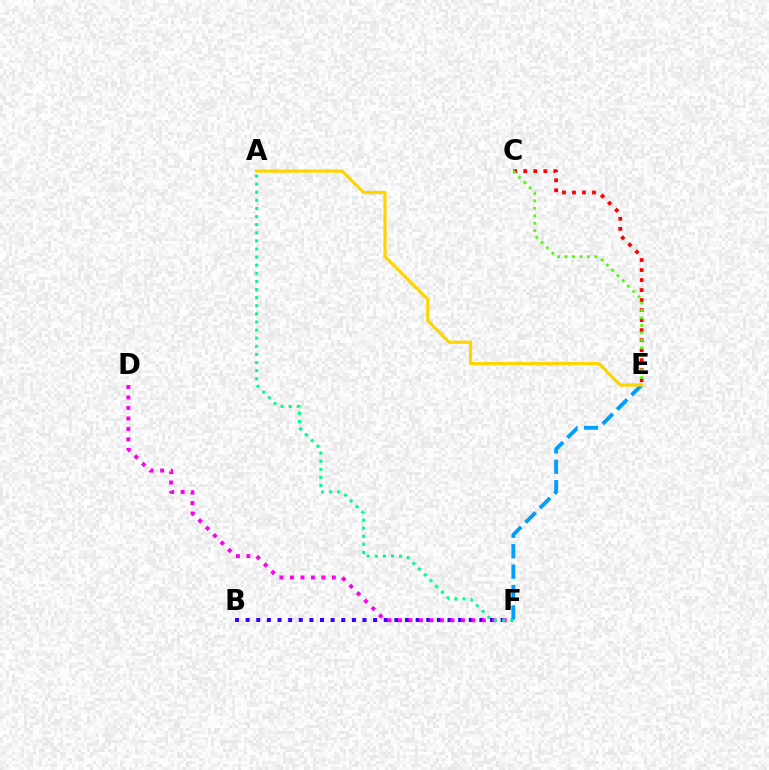{('B', 'F'): [{'color': '#3700ff', 'line_style': 'dotted', 'thickness': 2.89}], ('C', 'E'): [{'color': '#ff0000', 'line_style': 'dotted', 'thickness': 2.72}, {'color': '#4fff00', 'line_style': 'dotted', 'thickness': 2.03}], ('D', 'F'): [{'color': '#ff00ed', 'line_style': 'dotted', 'thickness': 2.85}], ('A', 'F'): [{'color': '#00ff86', 'line_style': 'dotted', 'thickness': 2.2}], ('E', 'F'): [{'color': '#009eff', 'line_style': 'dashed', 'thickness': 2.78}], ('A', 'E'): [{'color': '#ffd500', 'line_style': 'solid', 'thickness': 2.29}]}